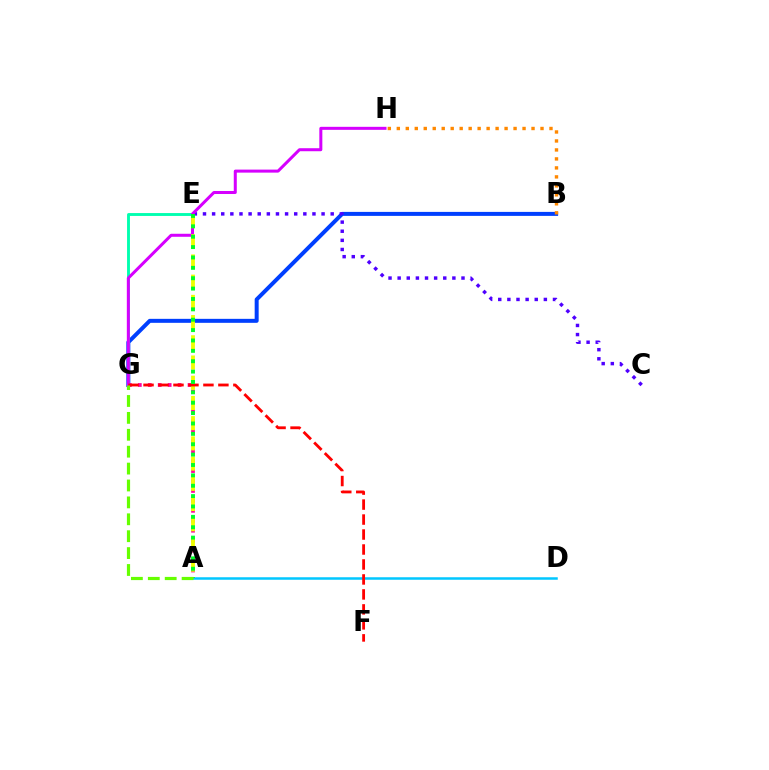{('B', 'G'): [{'color': '#003fff', 'line_style': 'solid', 'thickness': 2.87}], ('A', 'D'): [{'color': '#00c7ff', 'line_style': 'solid', 'thickness': 1.8}], ('A', 'G'): [{'color': '#ff00a0', 'line_style': 'dotted', 'thickness': 2.7}, {'color': '#66ff00', 'line_style': 'dashed', 'thickness': 2.3}], ('E', 'G'): [{'color': '#00ffaf', 'line_style': 'solid', 'thickness': 2.07}], ('C', 'E'): [{'color': '#4f00ff', 'line_style': 'dotted', 'thickness': 2.48}], ('B', 'H'): [{'color': '#ff8800', 'line_style': 'dotted', 'thickness': 2.44}], ('G', 'H'): [{'color': '#d600ff', 'line_style': 'solid', 'thickness': 2.17}], ('A', 'E'): [{'color': '#eeff00', 'line_style': 'dashed', 'thickness': 2.75}, {'color': '#00ff27', 'line_style': 'dotted', 'thickness': 2.82}], ('F', 'G'): [{'color': '#ff0000', 'line_style': 'dashed', 'thickness': 2.03}]}